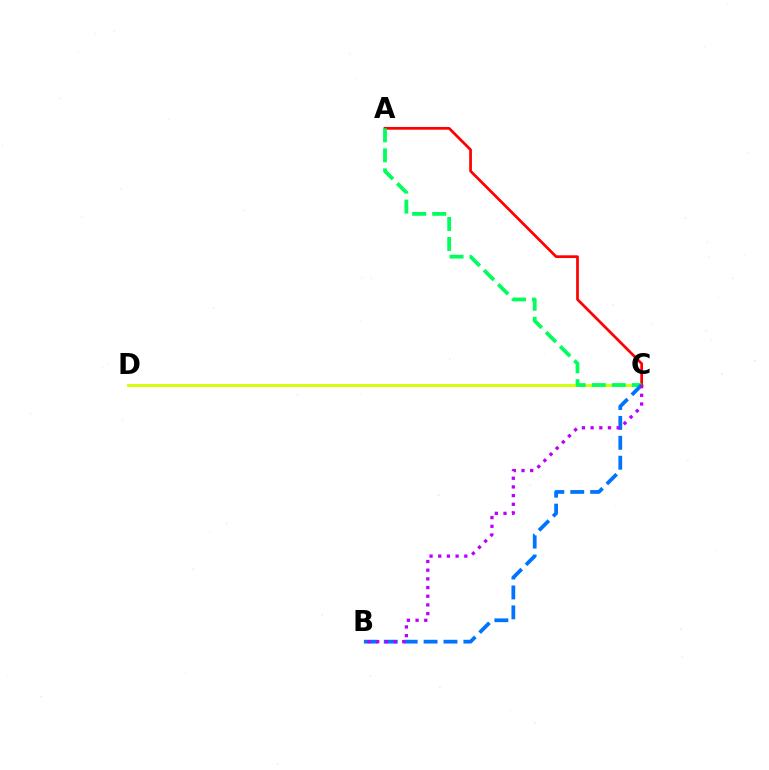{('C', 'D'): [{'color': '#d1ff00', 'line_style': 'solid', 'thickness': 2.06}], ('A', 'C'): [{'color': '#ff0000', 'line_style': 'solid', 'thickness': 1.96}, {'color': '#00ff5c', 'line_style': 'dashed', 'thickness': 2.72}], ('B', 'C'): [{'color': '#0074ff', 'line_style': 'dashed', 'thickness': 2.7}, {'color': '#b900ff', 'line_style': 'dotted', 'thickness': 2.36}]}